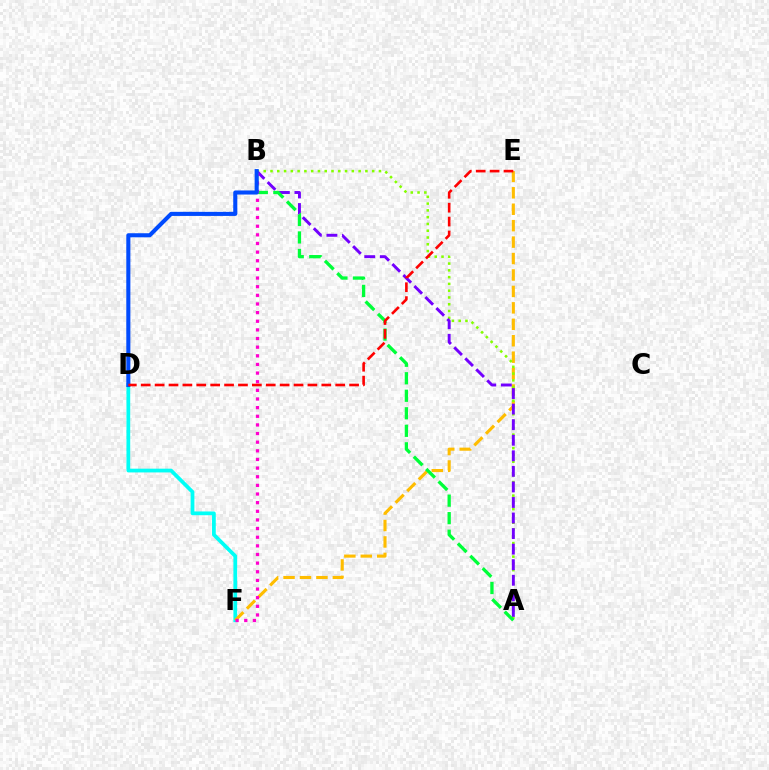{('D', 'F'): [{'color': '#00fff6', 'line_style': 'solid', 'thickness': 2.7}], ('E', 'F'): [{'color': '#ffbd00', 'line_style': 'dashed', 'thickness': 2.23}], ('A', 'B'): [{'color': '#84ff00', 'line_style': 'dotted', 'thickness': 1.84}, {'color': '#7200ff', 'line_style': 'dashed', 'thickness': 2.11}, {'color': '#00ff39', 'line_style': 'dashed', 'thickness': 2.38}], ('B', 'F'): [{'color': '#ff00cf', 'line_style': 'dotted', 'thickness': 2.35}], ('B', 'D'): [{'color': '#004bff', 'line_style': 'solid', 'thickness': 2.94}], ('D', 'E'): [{'color': '#ff0000', 'line_style': 'dashed', 'thickness': 1.89}]}